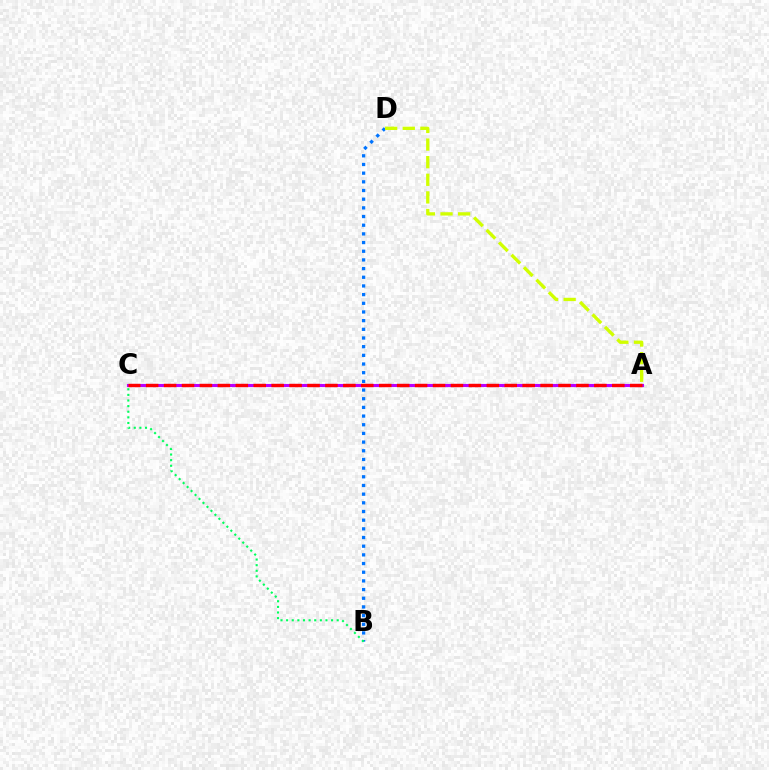{('A', 'C'): [{'color': '#b900ff', 'line_style': 'solid', 'thickness': 2.23}, {'color': '#ff0000', 'line_style': 'dashed', 'thickness': 2.44}], ('B', 'D'): [{'color': '#0074ff', 'line_style': 'dotted', 'thickness': 2.36}], ('A', 'D'): [{'color': '#d1ff00', 'line_style': 'dashed', 'thickness': 2.39}], ('B', 'C'): [{'color': '#00ff5c', 'line_style': 'dotted', 'thickness': 1.53}]}